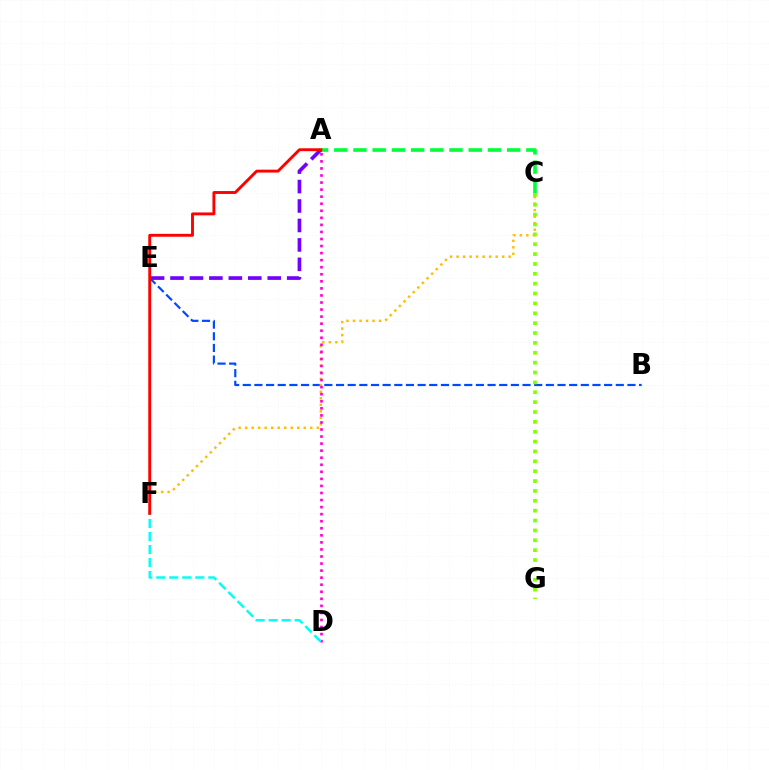{('A', 'C'): [{'color': '#00ff39', 'line_style': 'dashed', 'thickness': 2.61}], ('B', 'E'): [{'color': '#004bff', 'line_style': 'dashed', 'thickness': 1.58}], ('A', 'E'): [{'color': '#7200ff', 'line_style': 'dashed', 'thickness': 2.64}], ('C', 'F'): [{'color': '#ffbd00', 'line_style': 'dotted', 'thickness': 1.77}], ('A', 'D'): [{'color': '#ff00cf', 'line_style': 'dotted', 'thickness': 1.92}], ('D', 'F'): [{'color': '#00fff6', 'line_style': 'dashed', 'thickness': 1.77}], ('A', 'F'): [{'color': '#ff0000', 'line_style': 'solid', 'thickness': 2.08}], ('C', 'G'): [{'color': '#84ff00', 'line_style': 'dotted', 'thickness': 2.68}]}